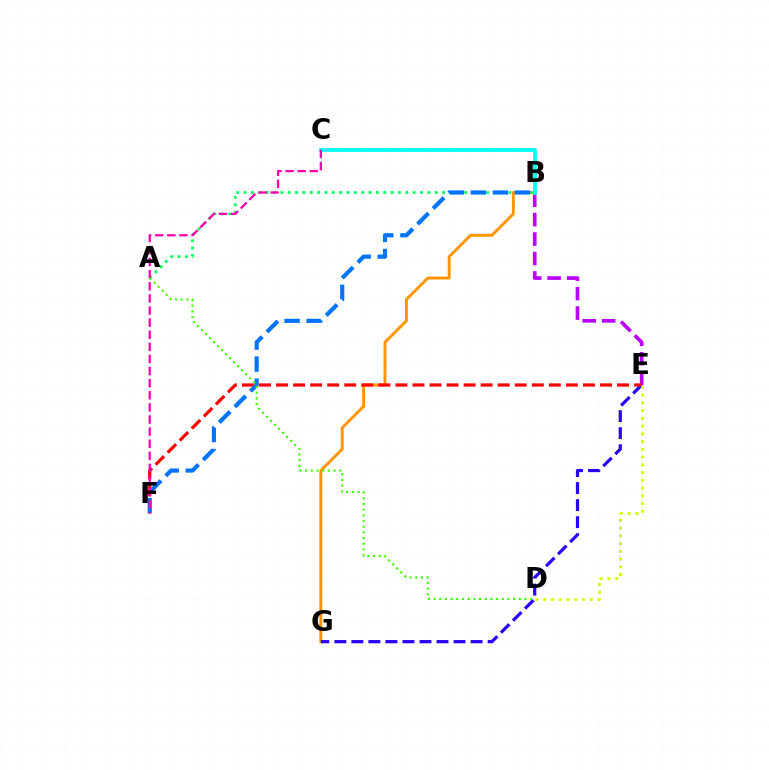{('B', 'G'): [{'color': '#ff9400', 'line_style': 'solid', 'thickness': 2.1}], ('A', 'B'): [{'color': '#00ff5c', 'line_style': 'dotted', 'thickness': 2.0}], ('B', 'E'): [{'color': '#b900ff', 'line_style': 'dashed', 'thickness': 2.64}], ('B', 'C'): [{'color': '#00fff6', 'line_style': 'solid', 'thickness': 2.69}], ('E', 'G'): [{'color': '#2500ff', 'line_style': 'dashed', 'thickness': 2.31}], ('E', 'F'): [{'color': '#ff0000', 'line_style': 'dashed', 'thickness': 2.32}], ('B', 'F'): [{'color': '#0074ff', 'line_style': 'dashed', 'thickness': 2.99}], ('D', 'E'): [{'color': '#d1ff00', 'line_style': 'dotted', 'thickness': 2.11}], ('C', 'F'): [{'color': '#ff00ac', 'line_style': 'dashed', 'thickness': 1.64}], ('A', 'D'): [{'color': '#3dff00', 'line_style': 'dotted', 'thickness': 1.54}]}